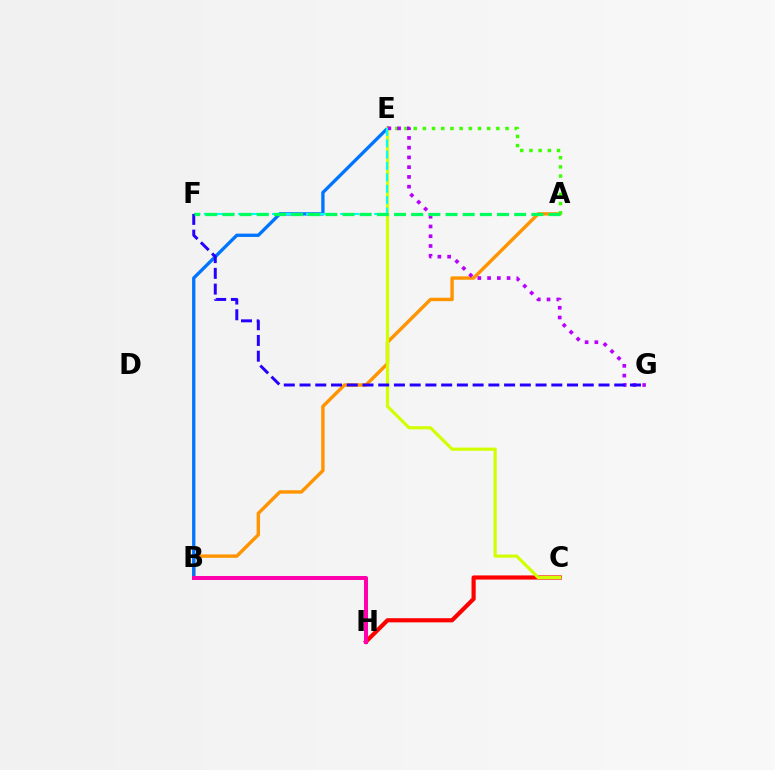{('C', 'H'): [{'color': '#ff0000', 'line_style': 'solid', 'thickness': 2.99}], ('A', 'B'): [{'color': '#ff9400', 'line_style': 'solid', 'thickness': 2.45}], ('A', 'E'): [{'color': '#3dff00', 'line_style': 'dotted', 'thickness': 2.49}], ('B', 'E'): [{'color': '#0074ff', 'line_style': 'solid', 'thickness': 2.39}], ('C', 'E'): [{'color': '#d1ff00', 'line_style': 'solid', 'thickness': 2.28}], ('E', 'G'): [{'color': '#b900ff', 'line_style': 'dotted', 'thickness': 2.65}], ('E', 'F'): [{'color': '#00fff6', 'line_style': 'dashed', 'thickness': 1.54}], ('F', 'G'): [{'color': '#2500ff', 'line_style': 'dashed', 'thickness': 2.14}], ('A', 'F'): [{'color': '#00ff5c', 'line_style': 'dashed', 'thickness': 2.33}], ('B', 'H'): [{'color': '#ff00ac', 'line_style': 'solid', 'thickness': 2.89}]}